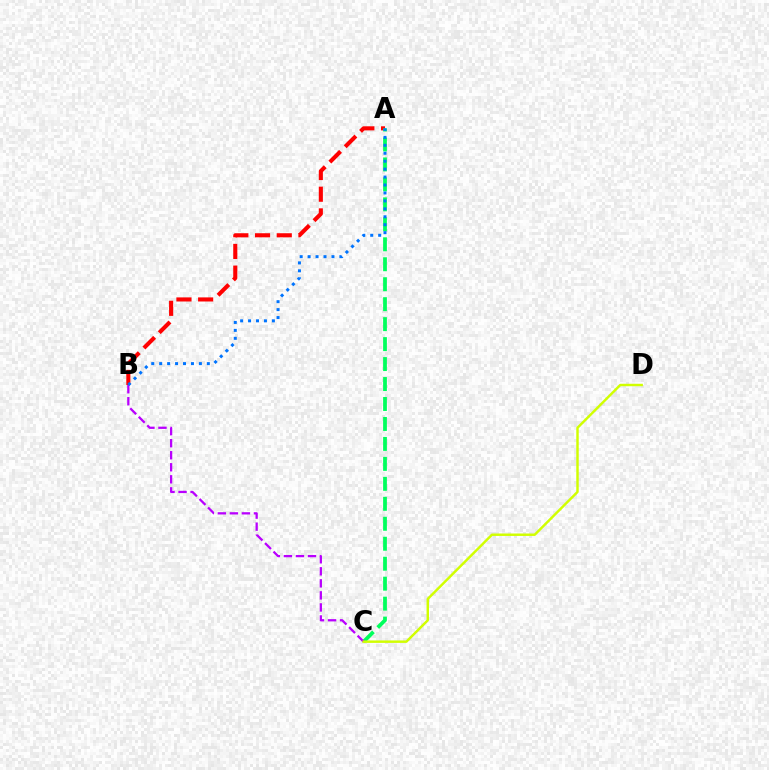{('A', 'B'): [{'color': '#ff0000', 'line_style': 'dashed', 'thickness': 2.95}, {'color': '#0074ff', 'line_style': 'dotted', 'thickness': 2.16}], ('A', 'C'): [{'color': '#00ff5c', 'line_style': 'dashed', 'thickness': 2.71}], ('B', 'C'): [{'color': '#b900ff', 'line_style': 'dashed', 'thickness': 1.64}], ('C', 'D'): [{'color': '#d1ff00', 'line_style': 'solid', 'thickness': 1.76}]}